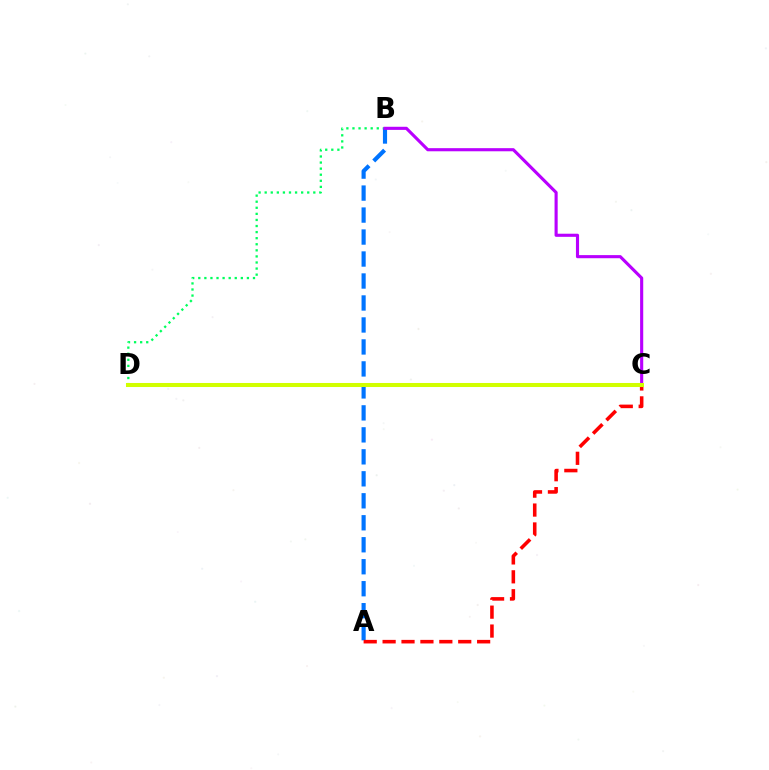{('B', 'D'): [{'color': '#00ff5c', 'line_style': 'dotted', 'thickness': 1.65}], ('A', 'B'): [{'color': '#0074ff', 'line_style': 'dashed', 'thickness': 2.99}], ('B', 'C'): [{'color': '#b900ff', 'line_style': 'solid', 'thickness': 2.24}], ('A', 'C'): [{'color': '#ff0000', 'line_style': 'dashed', 'thickness': 2.57}], ('C', 'D'): [{'color': '#d1ff00', 'line_style': 'solid', 'thickness': 2.91}]}